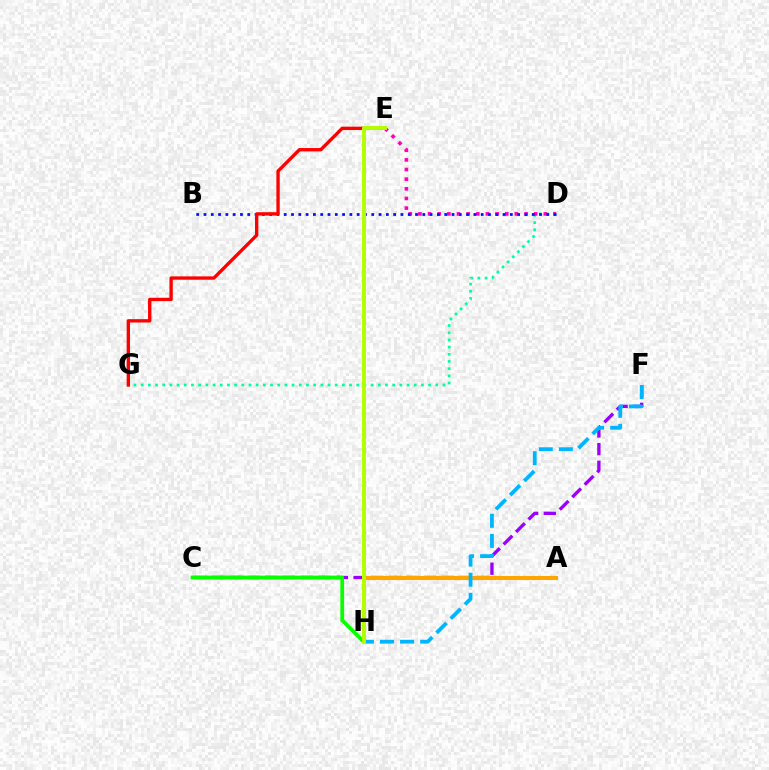{('C', 'F'): [{'color': '#9b00ff', 'line_style': 'dashed', 'thickness': 2.4}], ('D', 'G'): [{'color': '#00ff9d', 'line_style': 'dotted', 'thickness': 1.95}], ('D', 'E'): [{'color': '#ff00bd', 'line_style': 'dotted', 'thickness': 2.62}], ('B', 'D'): [{'color': '#0010ff', 'line_style': 'dotted', 'thickness': 1.98}], ('C', 'H'): [{'color': '#08ff00', 'line_style': 'solid', 'thickness': 2.72}], ('A', 'H'): [{'color': '#ffa500', 'line_style': 'solid', 'thickness': 2.9}], ('E', 'G'): [{'color': '#ff0000', 'line_style': 'solid', 'thickness': 2.42}], ('F', 'H'): [{'color': '#00b5ff', 'line_style': 'dashed', 'thickness': 2.73}], ('E', 'H'): [{'color': '#b3ff00', 'line_style': 'solid', 'thickness': 2.83}]}